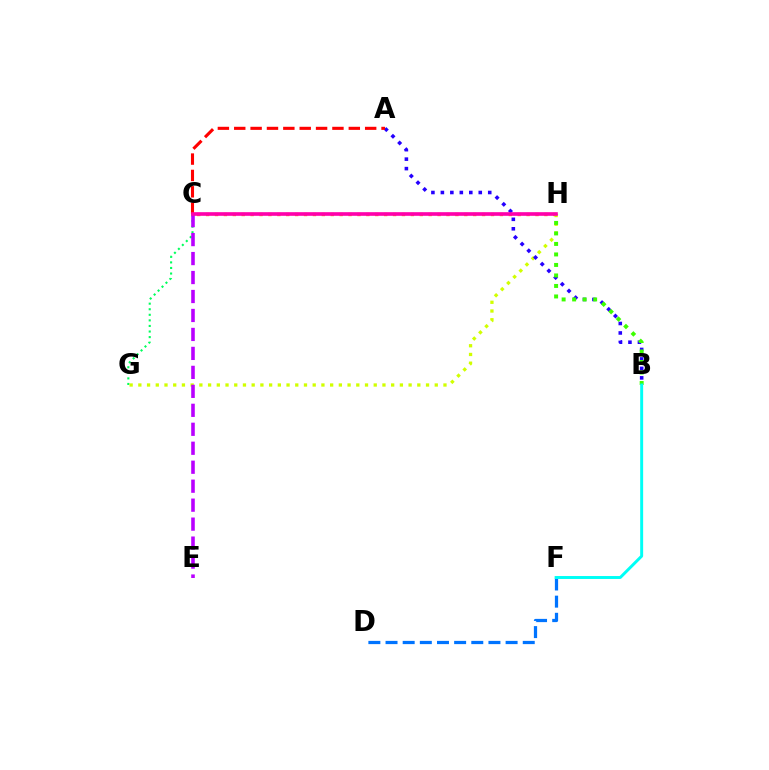{('C', 'G'): [{'color': '#00ff5c', 'line_style': 'dotted', 'thickness': 1.51}], ('C', 'H'): [{'color': '#ff9400', 'line_style': 'dotted', 'thickness': 2.42}, {'color': '#ff00ac', 'line_style': 'solid', 'thickness': 2.62}], ('G', 'H'): [{'color': '#d1ff00', 'line_style': 'dotted', 'thickness': 2.37}], ('D', 'F'): [{'color': '#0074ff', 'line_style': 'dashed', 'thickness': 2.33}], ('C', 'E'): [{'color': '#b900ff', 'line_style': 'dashed', 'thickness': 2.58}], ('A', 'B'): [{'color': '#2500ff', 'line_style': 'dotted', 'thickness': 2.57}], ('B', 'H'): [{'color': '#3dff00', 'line_style': 'dotted', 'thickness': 2.85}], ('A', 'C'): [{'color': '#ff0000', 'line_style': 'dashed', 'thickness': 2.22}], ('B', 'F'): [{'color': '#00fff6', 'line_style': 'solid', 'thickness': 2.12}]}